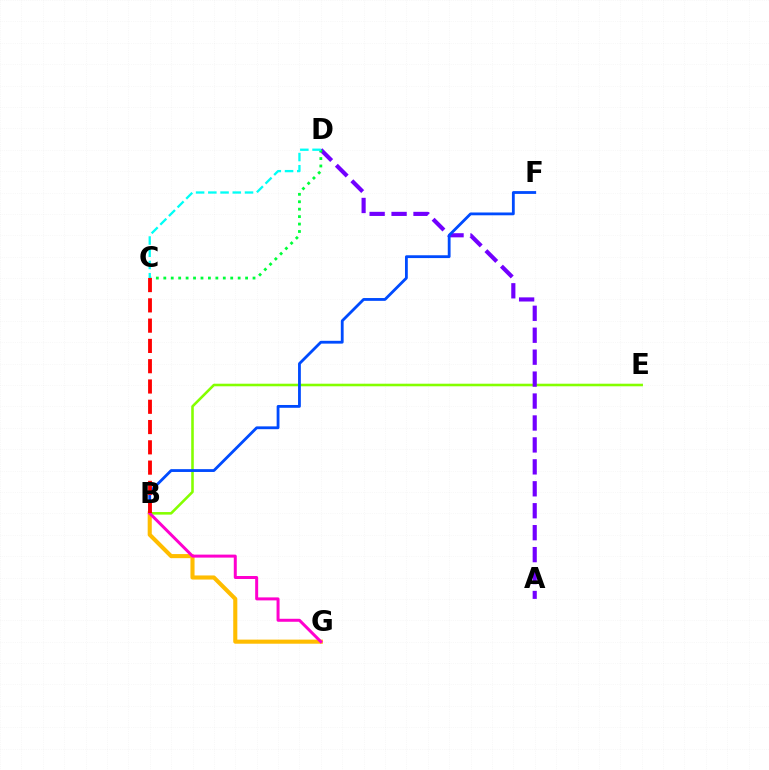{('B', 'E'): [{'color': '#84ff00', 'line_style': 'solid', 'thickness': 1.85}], ('A', 'D'): [{'color': '#7200ff', 'line_style': 'dashed', 'thickness': 2.98}], ('C', 'D'): [{'color': '#00ff39', 'line_style': 'dotted', 'thickness': 2.02}, {'color': '#00fff6', 'line_style': 'dashed', 'thickness': 1.66}], ('B', 'F'): [{'color': '#004bff', 'line_style': 'solid', 'thickness': 2.02}], ('B', 'G'): [{'color': '#ffbd00', 'line_style': 'solid', 'thickness': 2.95}, {'color': '#ff00cf', 'line_style': 'solid', 'thickness': 2.15}], ('B', 'C'): [{'color': '#ff0000', 'line_style': 'dashed', 'thickness': 2.76}]}